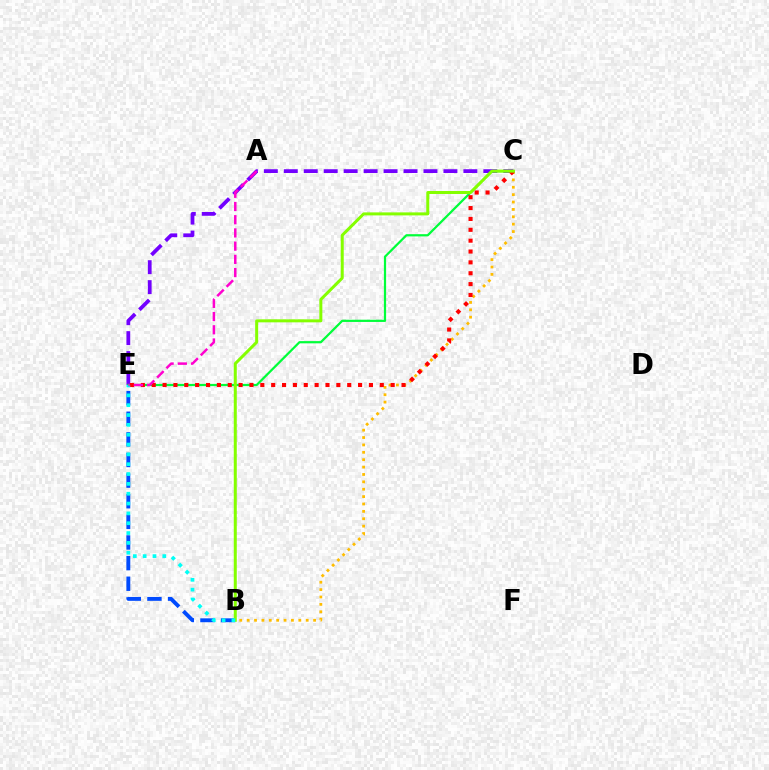{('B', 'E'): [{'color': '#004bff', 'line_style': 'dashed', 'thickness': 2.8}, {'color': '#00fff6', 'line_style': 'dotted', 'thickness': 2.67}], ('C', 'E'): [{'color': '#7200ff', 'line_style': 'dashed', 'thickness': 2.71}, {'color': '#00ff39', 'line_style': 'solid', 'thickness': 1.6}, {'color': '#ff0000', 'line_style': 'dotted', 'thickness': 2.95}], ('B', 'C'): [{'color': '#ffbd00', 'line_style': 'dotted', 'thickness': 2.01}, {'color': '#84ff00', 'line_style': 'solid', 'thickness': 2.17}], ('A', 'E'): [{'color': '#ff00cf', 'line_style': 'dashed', 'thickness': 1.8}]}